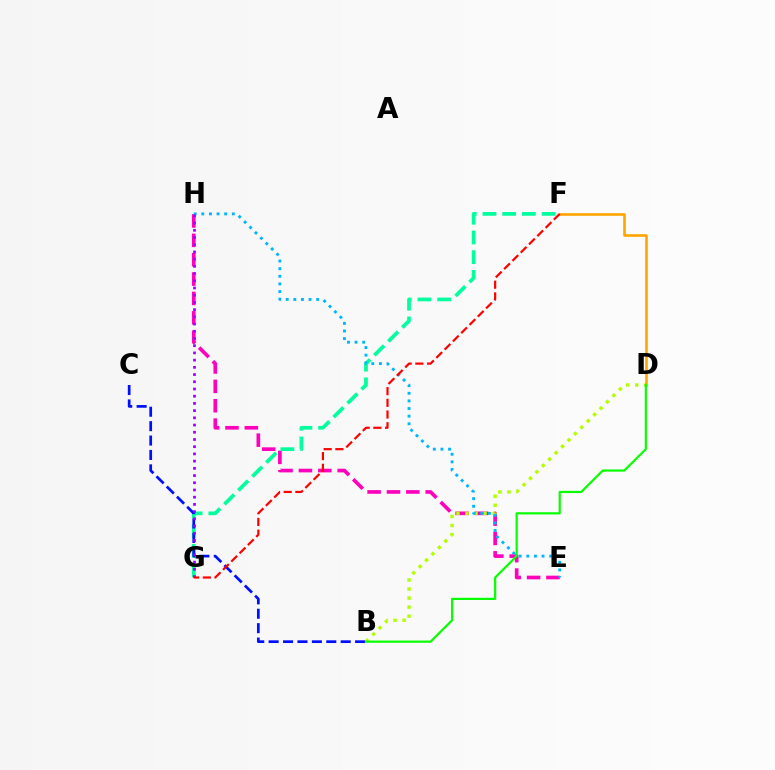{('E', 'H'): [{'color': '#ff00bd', 'line_style': 'dashed', 'thickness': 2.63}, {'color': '#00b5ff', 'line_style': 'dotted', 'thickness': 2.07}], ('F', 'G'): [{'color': '#00ff9d', 'line_style': 'dashed', 'thickness': 2.68}, {'color': '#ff0000', 'line_style': 'dashed', 'thickness': 1.59}], ('B', 'C'): [{'color': '#0010ff', 'line_style': 'dashed', 'thickness': 1.96}], ('B', 'D'): [{'color': '#b3ff00', 'line_style': 'dotted', 'thickness': 2.46}, {'color': '#08ff00', 'line_style': 'solid', 'thickness': 1.58}], ('D', 'F'): [{'color': '#ffa500', 'line_style': 'solid', 'thickness': 1.88}], ('G', 'H'): [{'color': '#9b00ff', 'line_style': 'dotted', 'thickness': 1.96}]}